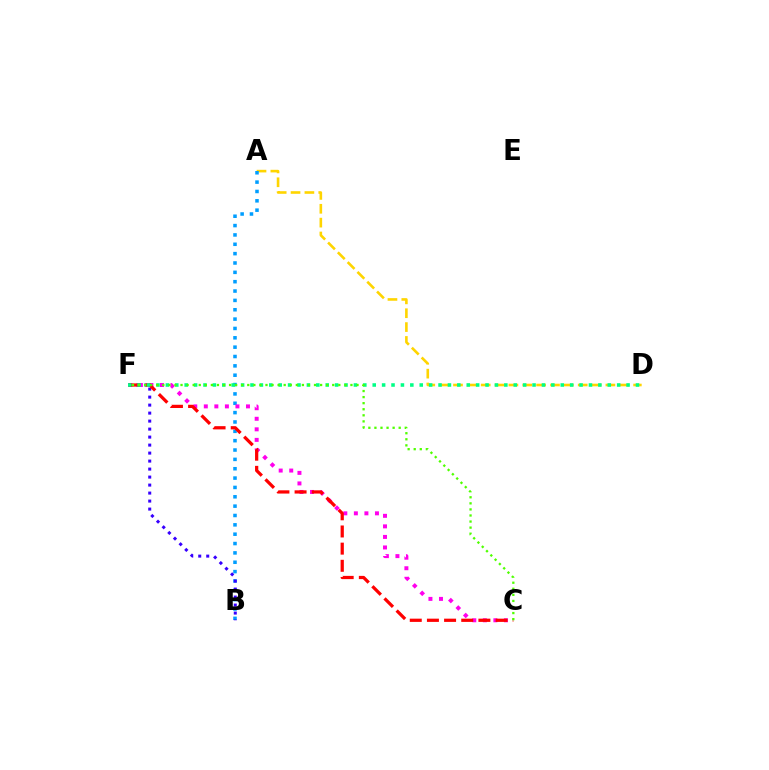{('A', 'D'): [{'color': '#ffd500', 'line_style': 'dashed', 'thickness': 1.88}], ('A', 'B'): [{'color': '#009eff', 'line_style': 'dotted', 'thickness': 2.54}], ('C', 'F'): [{'color': '#ff00ed', 'line_style': 'dotted', 'thickness': 2.86}, {'color': '#ff0000', 'line_style': 'dashed', 'thickness': 2.33}, {'color': '#4fff00', 'line_style': 'dotted', 'thickness': 1.65}], ('B', 'F'): [{'color': '#3700ff', 'line_style': 'dotted', 'thickness': 2.17}], ('D', 'F'): [{'color': '#00ff86', 'line_style': 'dotted', 'thickness': 2.55}]}